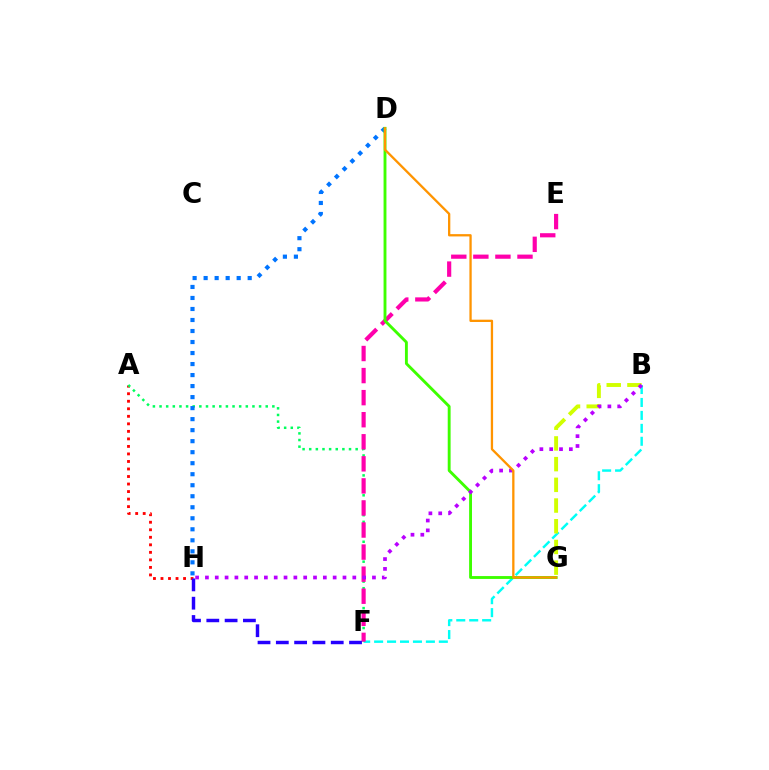{('A', 'H'): [{'color': '#ff0000', 'line_style': 'dotted', 'thickness': 2.04}], ('B', 'F'): [{'color': '#00fff6', 'line_style': 'dashed', 'thickness': 1.76}], ('A', 'F'): [{'color': '#00ff5c', 'line_style': 'dotted', 'thickness': 1.8}], ('E', 'F'): [{'color': '#ff00ac', 'line_style': 'dashed', 'thickness': 3.0}], ('D', 'H'): [{'color': '#0074ff', 'line_style': 'dotted', 'thickness': 2.99}], ('B', 'G'): [{'color': '#d1ff00', 'line_style': 'dashed', 'thickness': 2.81}], ('D', 'G'): [{'color': '#3dff00', 'line_style': 'solid', 'thickness': 2.07}, {'color': '#ff9400', 'line_style': 'solid', 'thickness': 1.65}], ('F', 'H'): [{'color': '#2500ff', 'line_style': 'dashed', 'thickness': 2.49}], ('B', 'H'): [{'color': '#b900ff', 'line_style': 'dotted', 'thickness': 2.67}]}